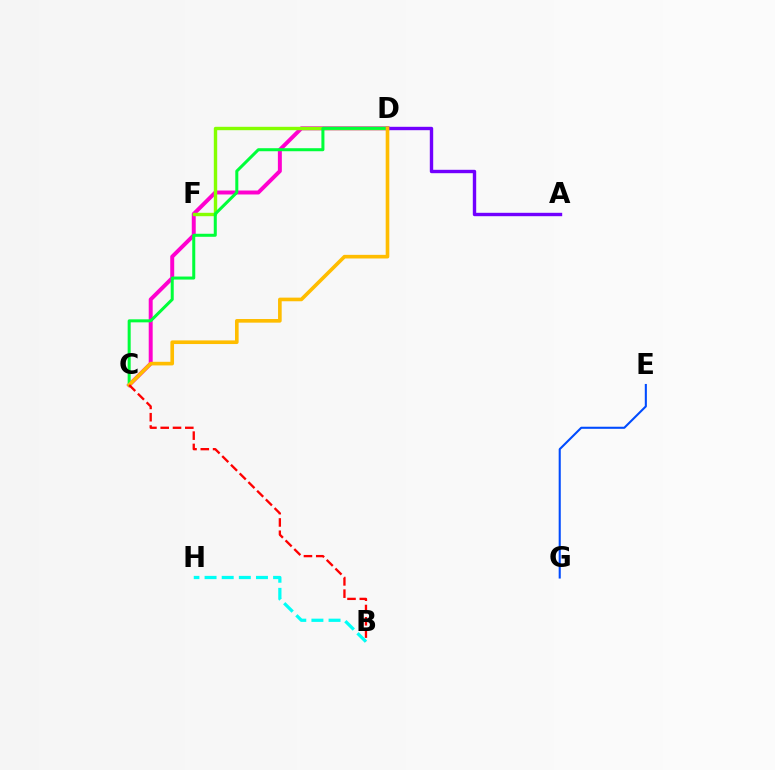{('C', 'D'): [{'color': '#ff00cf', 'line_style': 'solid', 'thickness': 2.85}, {'color': '#00ff39', 'line_style': 'solid', 'thickness': 2.18}, {'color': '#ffbd00', 'line_style': 'solid', 'thickness': 2.62}], ('B', 'H'): [{'color': '#00fff6', 'line_style': 'dashed', 'thickness': 2.33}], ('D', 'F'): [{'color': '#84ff00', 'line_style': 'solid', 'thickness': 2.44}], ('E', 'G'): [{'color': '#004bff', 'line_style': 'solid', 'thickness': 1.5}], ('A', 'D'): [{'color': '#7200ff', 'line_style': 'solid', 'thickness': 2.44}], ('B', 'C'): [{'color': '#ff0000', 'line_style': 'dashed', 'thickness': 1.67}]}